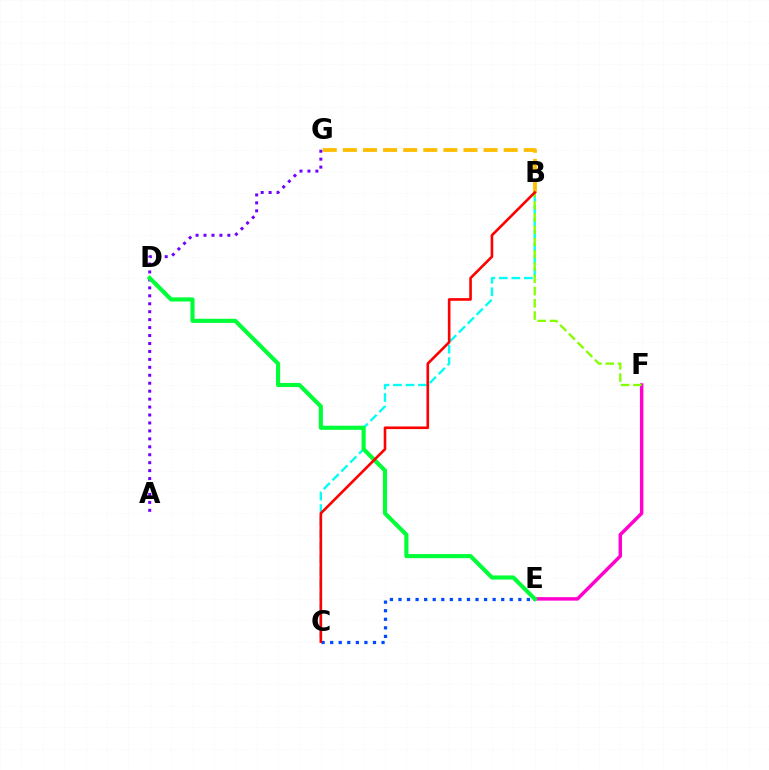{('E', 'F'): [{'color': '#ff00cf', 'line_style': 'solid', 'thickness': 2.49}], ('C', 'E'): [{'color': '#004bff', 'line_style': 'dotted', 'thickness': 2.33}], ('B', 'G'): [{'color': '#ffbd00', 'line_style': 'dashed', 'thickness': 2.73}], ('B', 'C'): [{'color': '#00fff6', 'line_style': 'dashed', 'thickness': 1.7}, {'color': '#ff0000', 'line_style': 'solid', 'thickness': 1.89}], ('A', 'G'): [{'color': '#7200ff', 'line_style': 'dotted', 'thickness': 2.16}], ('D', 'E'): [{'color': '#00ff39', 'line_style': 'solid', 'thickness': 2.97}], ('B', 'F'): [{'color': '#84ff00', 'line_style': 'dashed', 'thickness': 1.67}]}